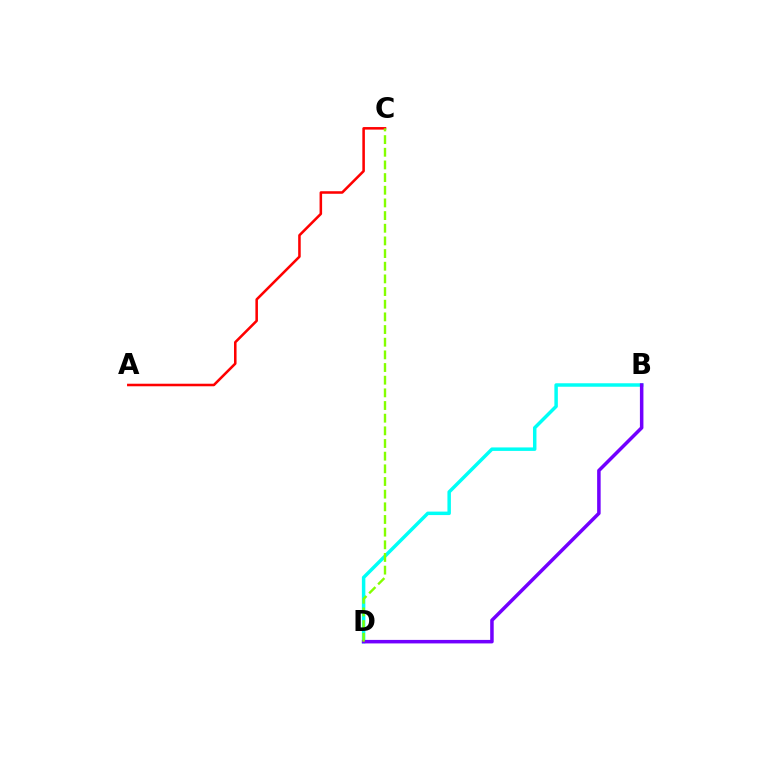{('B', 'D'): [{'color': '#00fff6', 'line_style': 'solid', 'thickness': 2.5}, {'color': '#7200ff', 'line_style': 'solid', 'thickness': 2.53}], ('A', 'C'): [{'color': '#ff0000', 'line_style': 'solid', 'thickness': 1.83}], ('C', 'D'): [{'color': '#84ff00', 'line_style': 'dashed', 'thickness': 1.72}]}